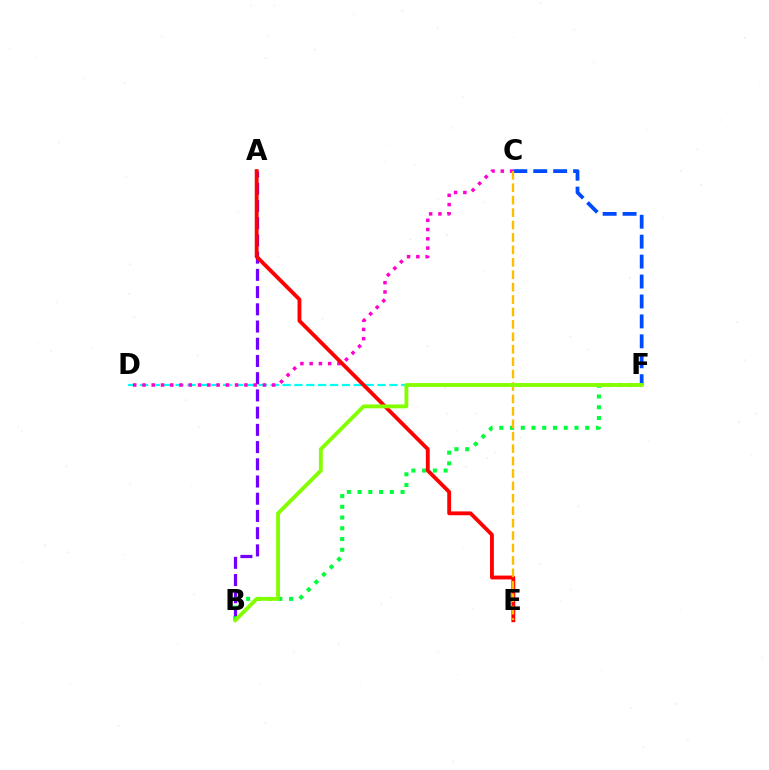{('D', 'F'): [{'color': '#00fff6', 'line_style': 'dashed', 'thickness': 1.61}], ('C', 'F'): [{'color': '#004bff', 'line_style': 'dashed', 'thickness': 2.71}], ('A', 'B'): [{'color': '#7200ff', 'line_style': 'dashed', 'thickness': 2.34}], ('B', 'F'): [{'color': '#00ff39', 'line_style': 'dotted', 'thickness': 2.92}, {'color': '#84ff00', 'line_style': 'solid', 'thickness': 2.78}], ('C', 'D'): [{'color': '#ff00cf', 'line_style': 'dotted', 'thickness': 2.52}], ('A', 'E'): [{'color': '#ff0000', 'line_style': 'solid', 'thickness': 2.77}], ('C', 'E'): [{'color': '#ffbd00', 'line_style': 'dashed', 'thickness': 1.69}]}